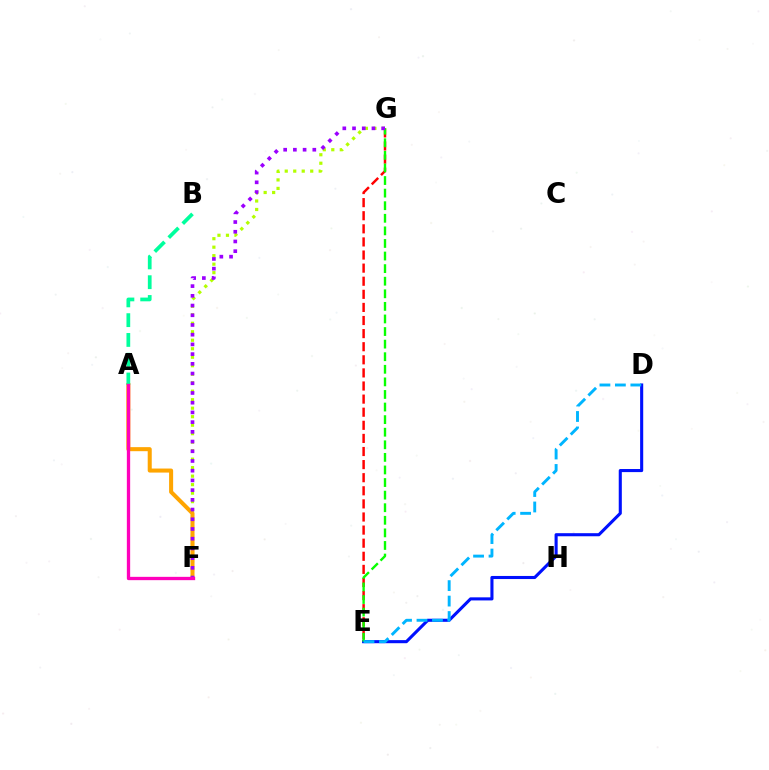{('F', 'G'): [{'color': '#b3ff00', 'line_style': 'dotted', 'thickness': 2.31}, {'color': '#9b00ff', 'line_style': 'dotted', 'thickness': 2.64}], ('D', 'E'): [{'color': '#0010ff', 'line_style': 'solid', 'thickness': 2.22}, {'color': '#00b5ff', 'line_style': 'dashed', 'thickness': 2.1}], ('A', 'F'): [{'color': '#ffa500', 'line_style': 'solid', 'thickness': 2.91}, {'color': '#ff00bd', 'line_style': 'solid', 'thickness': 2.38}], ('E', 'G'): [{'color': '#ff0000', 'line_style': 'dashed', 'thickness': 1.78}, {'color': '#08ff00', 'line_style': 'dashed', 'thickness': 1.71}], ('A', 'B'): [{'color': '#00ff9d', 'line_style': 'dashed', 'thickness': 2.69}]}